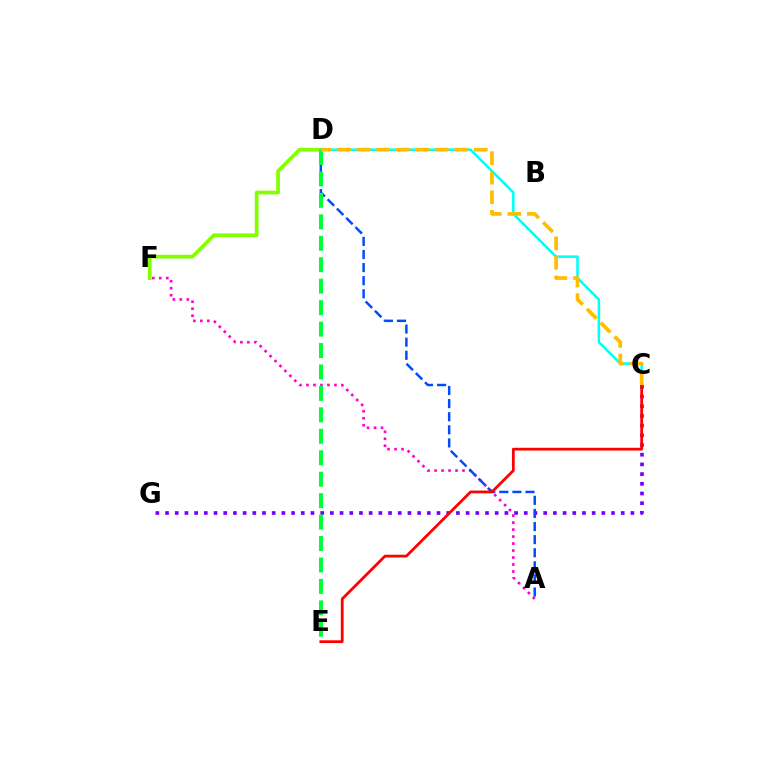{('A', 'F'): [{'color': '#ff00cf', 'line_style': 'dotted', 'thickness': 1.9}], ('C', 'G'): [{'color': '#7200ff', 'line_style': 'dotted', 'thickness': 2.63}], ('D', 'F'): [{'color': '#84ff00', 'line_style': 'solid', 'thickness': 2.68}], ('C', 'D'): [{'color': '#00fff6', 'line_style': 'solid', 'thickness': 1.84}, {'color': '#ffbd00', 'line_style': 'dashed', 'thickness': 2.65}], ('A', 'D'): [{'color': '#004bff', 'line_style': 'dashed', 'thickness': 1.78}], ('D', 'E'): [{'color': '#00ff39', 'line_style': 'dashed', 'thickness': 2.91}], ('C', 'E'): [{'color': '#ff0000', 'line_style': 'solid', 'thickness': 1.99}]}